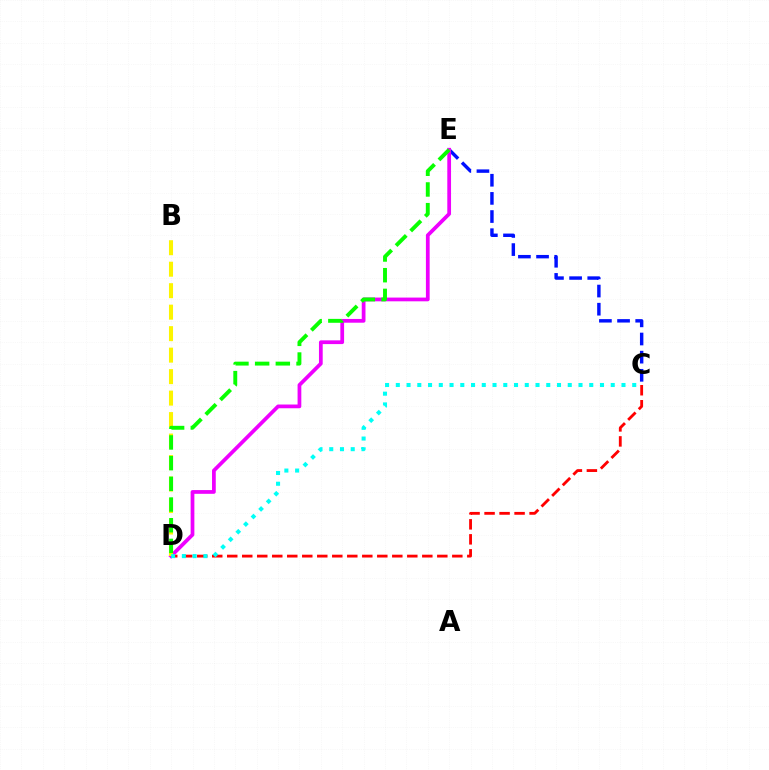{('C', 'E'): [{'color': '#0010ff', 'line_style': 'dashed', 'thickness': 2.47}], ('D', 'E'): [{'color': '#ee00ff', 'line_style': 'solid', 'thickness': 2.69}, {'color': '#08ff00', 'line_style': 'dashed', 'thickness': 2.81}], ('C', 'D'): [{'color': '#ff0000', 'line_style': 'dashed', 'thickness': 2.04}, {'color': '#00fff6', 'line_style': 'dotted', 'thickness': 2.92}], ('B', 'D'): [{'color': '#fcf500', 'line_style': 'dashed', 'thickness': 2.92}]}